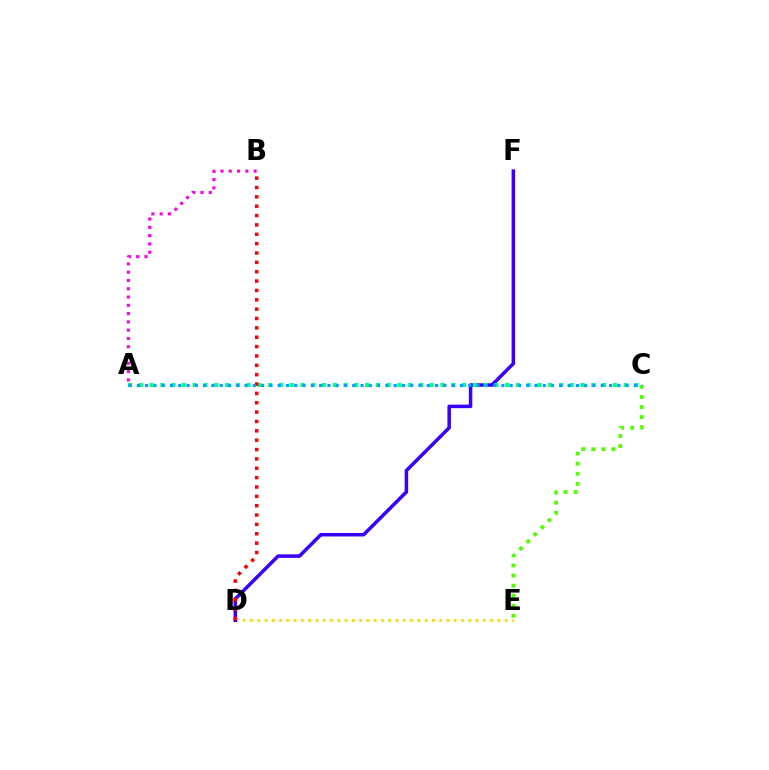{('D', 'E'): [{'color': '#ffd500', 'line_style': 'dotted', 'thickness': 1.98}], ('D', 'F'): [{'color': '#3700ff', 'line_style': 'solid', 'thickness': 2.53}], ('A', 'B'): [{'color': '#ff00ed', 'line_style': 'dotted', 'thickness': 2.25}], ('A', 'C'): [{'color': '#00ff86', 'line_style': 'dotted', 'thickness': 2.93}, {'color': '#009eff', 'line_style': 'dotted', 'thickness': 2.25}], ('C', 'E'): [{'color': '#4fff00', 'line_style': 'dotted', 'thickness': 2.74}], ('B', 'D'): [{'color': '#ff0000', 'line_style': 'dotted', 'thickness': 2.54}]}